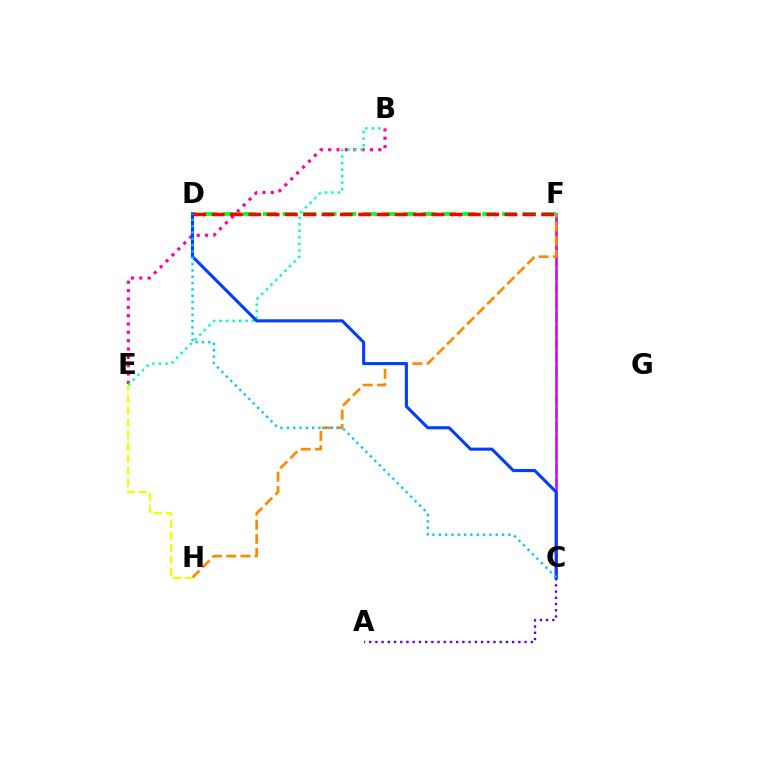{('C', 'F'): [{'color': '#66ff00', 'line_style': 'dashed', 'thickness': 1.88}, {'color': '#d600ff', 'line_style': 'solid', 'thickness': 1.82}], ('B', 'E'): [{'color': '#ff00a0', 'line_style': 'dotted', 'thickness': 2.27}, {'color': '#00ffaf', 'line_style': 'dotted', 'thickness': 1.78}], ('F', 'H'): [{'color': '#ff8800', 'line_style': 'dashed', 'thickness': 1.93}], ('A', 'C'): [{'color': '#4f00ff', 'line_style': 'dotted', 'thickness': 1.69}], ('D', 'F'): [{'color': '#00ff27', 'line_style': 'dashed', 'thickness': 2.71}, {'color': '#ff0000', 'line_style': 'dashed', 'thickness': 2.49}], ('E', 'H'): [{'color': '#eeff00', 'line_style': 'dashed', 'thickness': 1.63}], ('C', 'D'): [{'color': '#003fff', 'line_style': 'solid', 'thickness': 2.22}, {'color': '#00c7ff', 'line_style': 'dotted', 'thickness': 1.72}]}